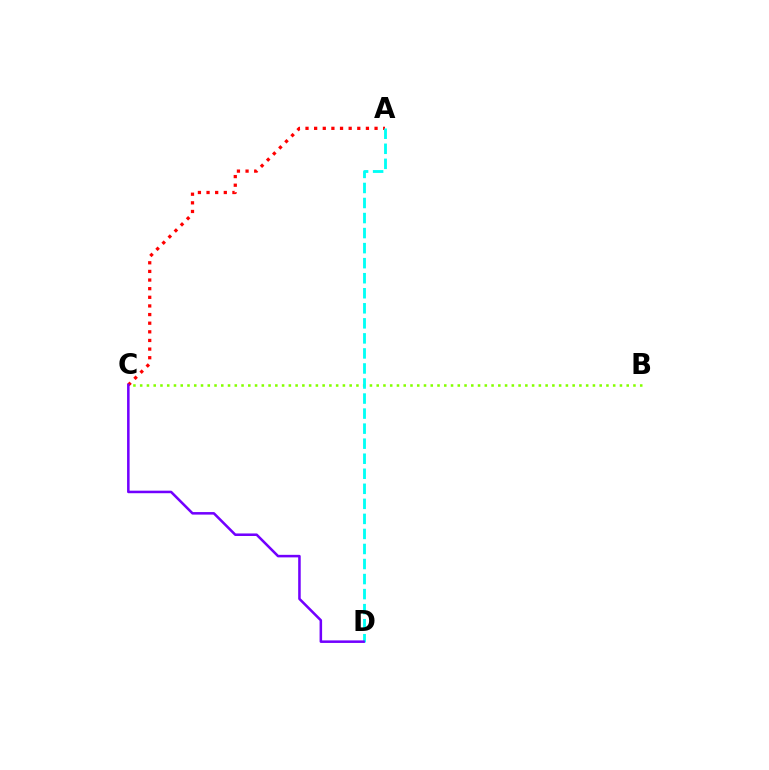{('A', 'C'): [{'color': '#ff0000', 'line_style': 'dotted', 'thickness': 2.34}], ('B', 'C'): [{'color': '#84ff00', 'line_style': 'dotted', 'thickness': 1.84}], ('A', 'D'): [{'color': '#00fff6', 'line_style': 'dashed', 'thickness': 2.04}], ('C', 'D'): [{'color': '#7200ff', 'line_style': 'solid', 'thickness': 1.83}]}